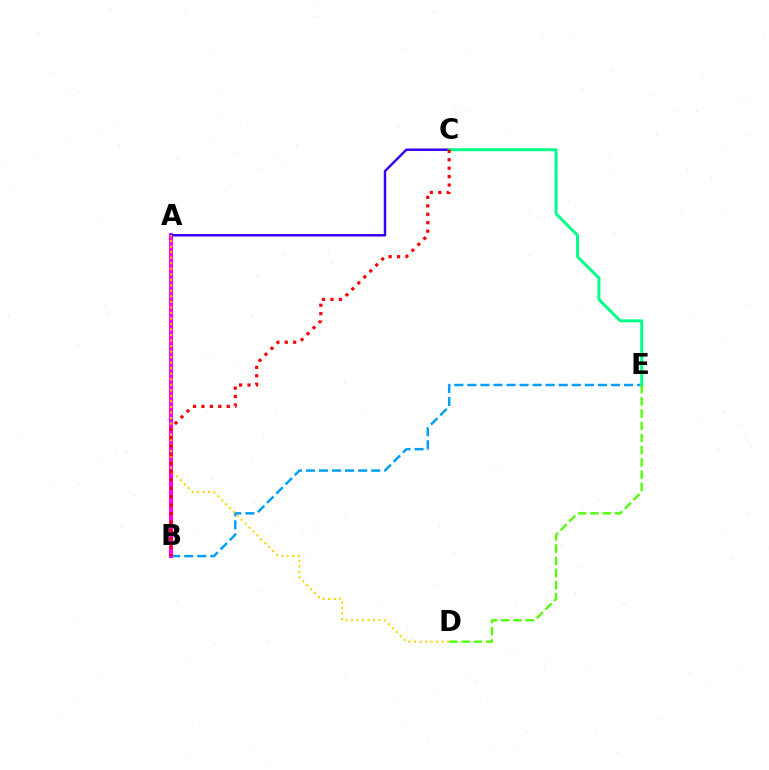{('B', 'E'): [{'color': '#009eff', 'line_style': 'dashed', 'thickness': 1.77}], ('A', 'B'): [{'color': '#ff00ed', 'line_style': 'solid', 'thickness': 2.89}], ('A', 'C'): [{'color': '#3700ff', 'line_style': 'solid', 'thickness': 1.77}], ('C', 'E'): [{'color': '#00ff86', 'line_style': 'solid', 'thickness': 2.11}], ('A', 'D'): [{'color': '#ffd500', 'line_style': 'dotted', 'thickness': 1.5}], ('B', 'C'): [{'color': '#ff0000', 'line_style': 'dotted', 'thickness': 2.29}], ('D', 'E'): [{'color': '#4fff00', 'line_style': 'dashed', 'thickness': 1.66}]}